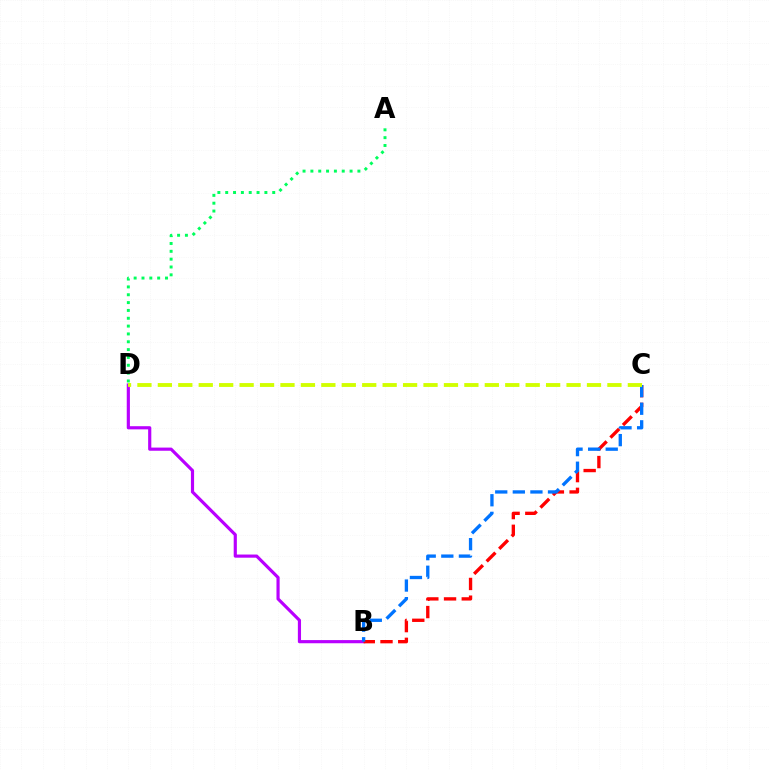{('A', 'D'): [{'color': '#00ff5c', 'line_style': 'dotted', 'thickness': 2.13}], ('B', 'D'): [{'color': '#b900ff', 'line_style': 'solid', 'thickness': 2.28}], ('B', 'C'): [{'color': '#ff0000', 'line_style': 'dashed', 'thickness': 2.41}, {'color': '#0074ff', 'line_style': 'dashed', 'thickness': 2.39}], ('C', 'D'): [{'color': '#d1ff00', 'line_style': 'dashed', 'thickness': 2.78}]}